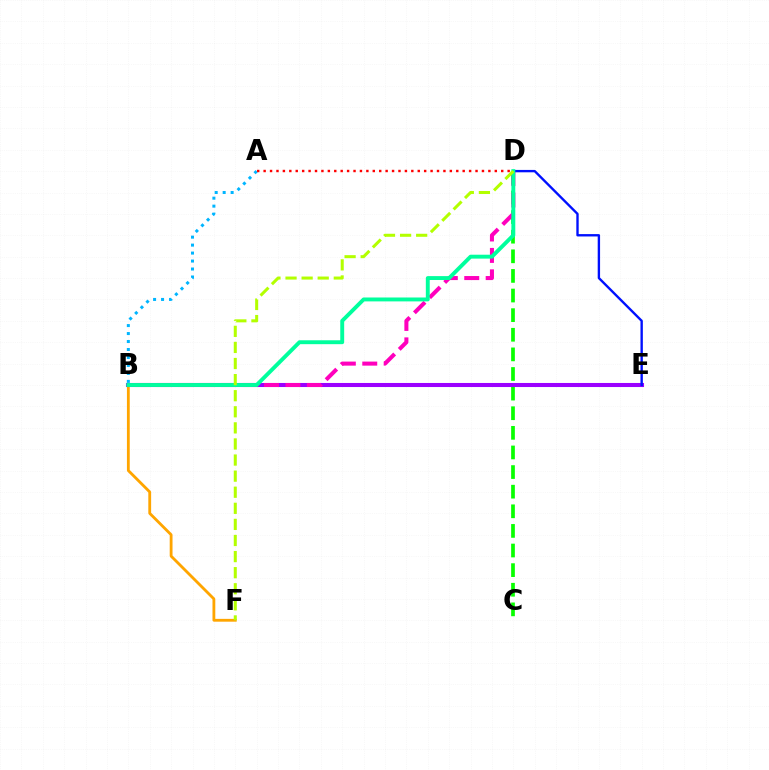{('B', 'F'): [{'color': '#ffa500', 'line_style': 'solid', 'thickness': 2.03}], ('C', 'D'): [{'color': '#08ff00', 'line_style': 'dashed', 'thickness': 2.66}], ('A', 'B'): [{'color': '#00b5ff', 'line_style': 'dotted', 'thickness': 2.17}], ('B', 'E'): [{'color': '#9b00ff', 'line_style': 'solid', 'thickness': 2.92}], ('B', 'D'): [{'color': '#ff00bd', 'line_style': 'dashed', 'thickness': 2.91}, {'color': '#00ff9d', 'line_style': 'solid', 'thickness': 2.81}], ('A', 'D'): [{'color': '#ff0000', 'line_style': 'dotted', 'thickness': 1.74}], ('D', 'E'): [{'color': '#0010ff', 'line_style': 'solid', 'thickness': 1.71}], ('D', 'F'): [{'color': '#b3ff00', 'line_style': 'dashed', 'thickness': 2.19}]}